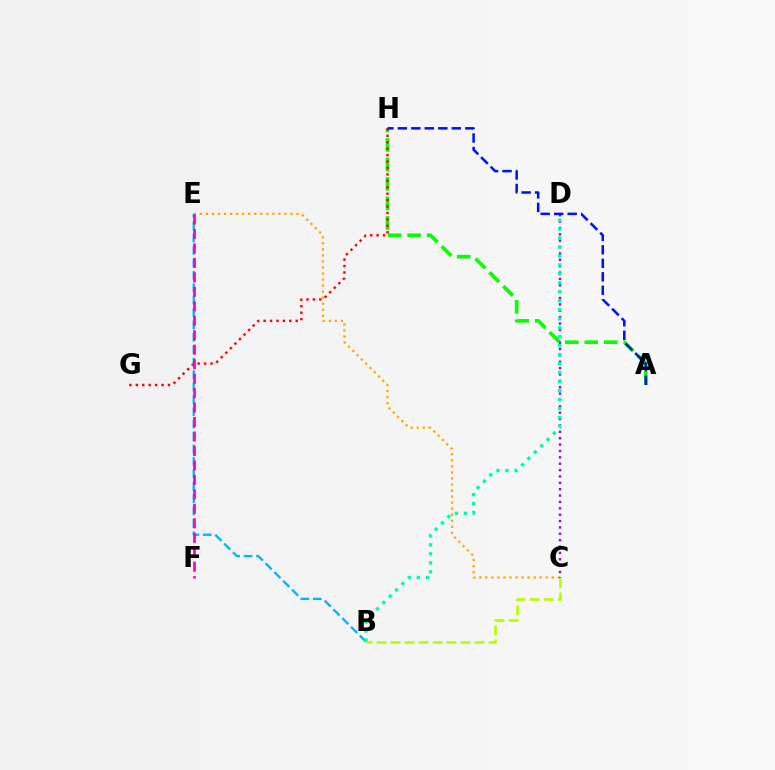{('B', 'C'): [{'color': '#b3ff00', 'line_style': 'dashed', 'thickness': 1.9}], ('C', 'E'): [{'color': '#ffa500', 'line_style': 'dotted', 'thickness': 1.64}], ('A', 'H'): [{'color': '#08ff00', 'line_style': 'dashed', 'thickness': 2.65}, {'color': '#0010ff', 'line_style': 'dashed', 'thickness': 1.83}], ('G', 'H'): [{'color': '#ff0000', 'line_style': 'dotted', 'thickness': 1.75}], ('B', 'E'): [{'color': '#00b5ff', 'line_style': 'dashed', 'thickness': 1.69}], ('C', 'D'): [{'color': '#9b00ff', 'line_style': 'dotted', 'thickness': 1.73}], ('B', 'D'): [{'color': '#00ff9d', 'line_style': 'dotted', 'thickness': 2.44}], ('E', 'F'): [{'color': '#ff00bd', 'line_style': 'dashed', 'thickness': 1.96}]}